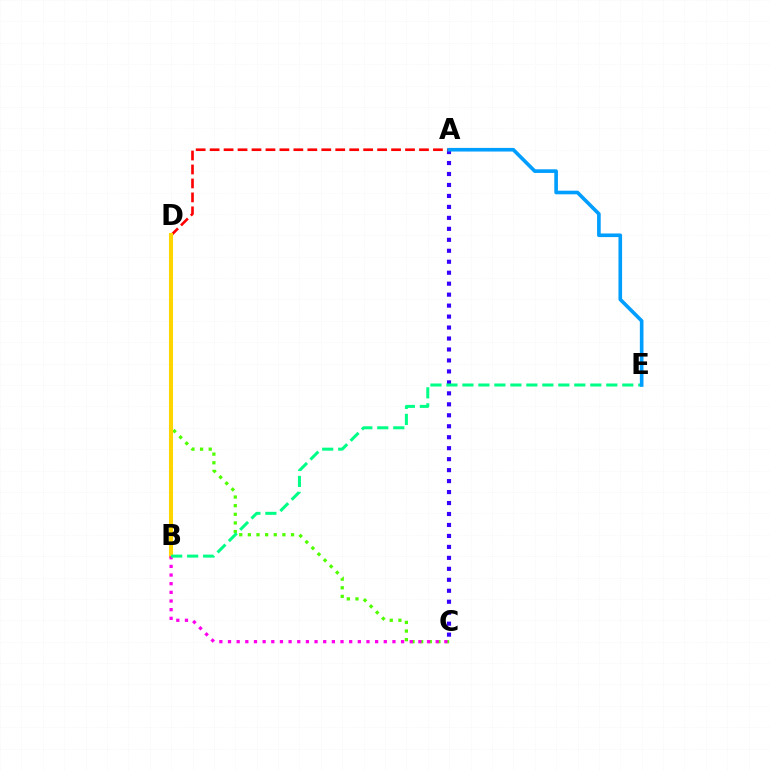{('A', 'C'): [{'color': '#3700ff', 'line_style': 'dotted', 'thickness': 2.98}], ('C', 'D'): [{'color': '#4fff00', 'line_style': 'dotted', 'thickness': 2.34}], ('A', 'D'): [{'color': '#ff0000', 'line_style': 'dashed', 'thickness': 1.9}], ('B', 'D'): [{'color': '#ffd500', 'line_style': 'solid', 'thickness': 2.92}], ('B', 'C'): [{'color': '#ff00ed', 'line_style': 'dotted', 'thickness': 2.35}], ('B', 'E'): [{'color': '#00ff86', 'line_style': 'dashed', 'thickness': 2.17}], ('A', 'E'): [{'color': '#009eff', 'line_style': 'solid', 'thickness': 2.61}]}